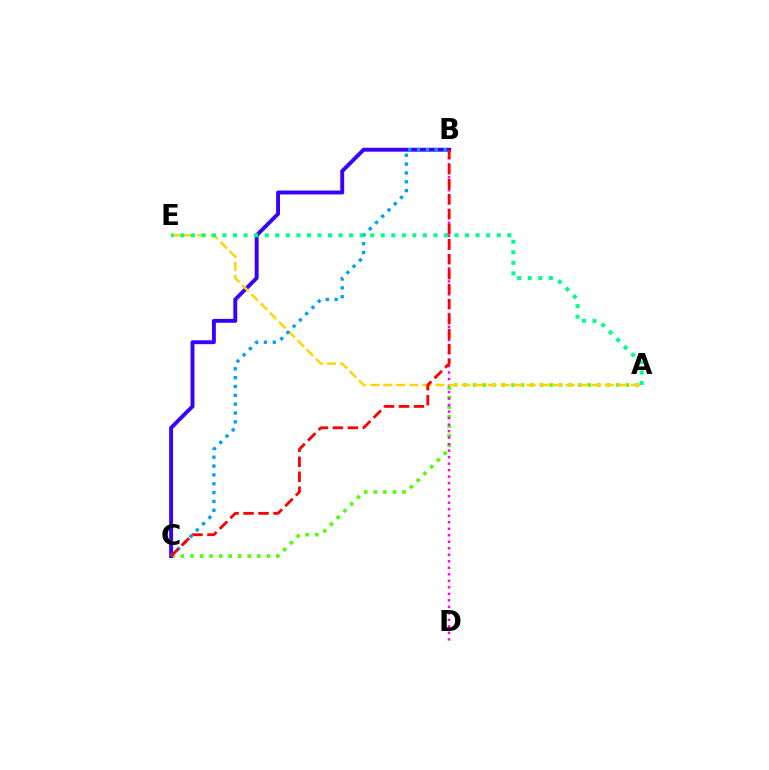{('A', 'C'): [{'color': '#4fff00', 'line_style': 'dotted', 'thickness': 2.59}], ('B', 'C'): [{'color': '#3700ff', 'line_style': 'solid', 'thickness': 2.81}, {'color': '#009eff', 'line_style': 'dotted', 'thickness': 2.4}, {'color': '#ff0000', 'line_style': 'dashed', 'thickness': 2.04}], ('B', 'D'): [{'color': '#ff00ed', 'line_style': 'dotted', 'thickness': 1.77}], ('A', 'E'): [{'color': '#ffd500', 'line_style': 'dashed', 'thickness': 1.77}, {'color': '#00ff86', 'line_style': 'dotted', 'thickness': 2.87}]}